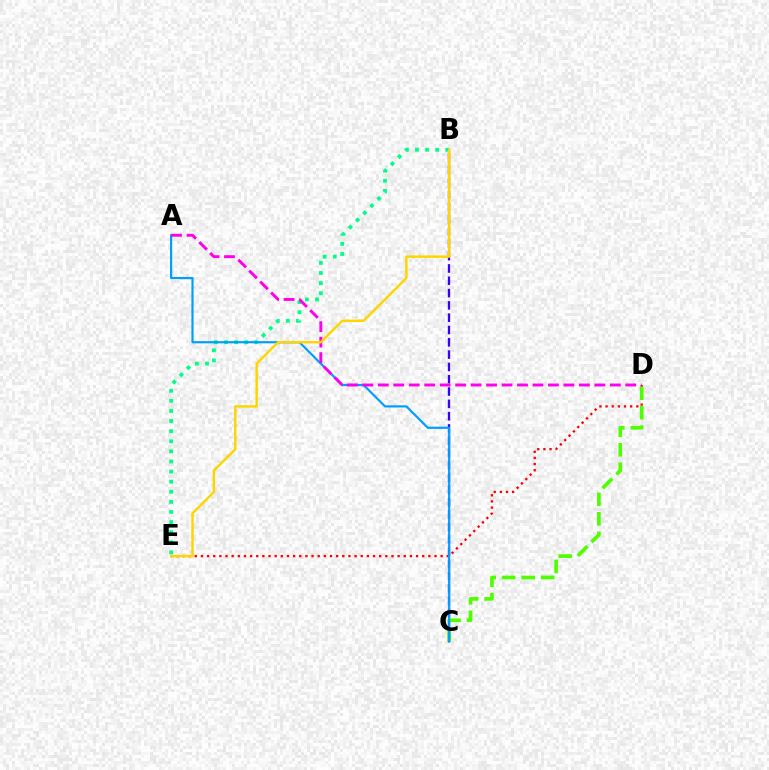{('B', 'E'): [{'color': '#00ff86', 'line_style': 'dotted', 'thickness': 2.74}, {'color': '#ffd500', 'line_style': 'solid', 'thickness': 1.77}], ('B', 'C'): [{'color': '#3700ff', 'line_style': 'dashed', 'thickness': 1.67}], ('D', 'E'): [{'color': '#ff0000', 'line_style': 'dotted', 'thickness': 1.67}], ('C', 'D'): [{'color': '#4fff00', 'line_style': 'dashed', 'thickness': 2.65}], ('A', 'C'): [{'color': '#009eff', 'line_style': 'solid', 'thickness': 1.57}], ('A', 'D'): [{'color': '#ff00ed', 'line_style': 'dashed', 'thickness': 2.1}]}